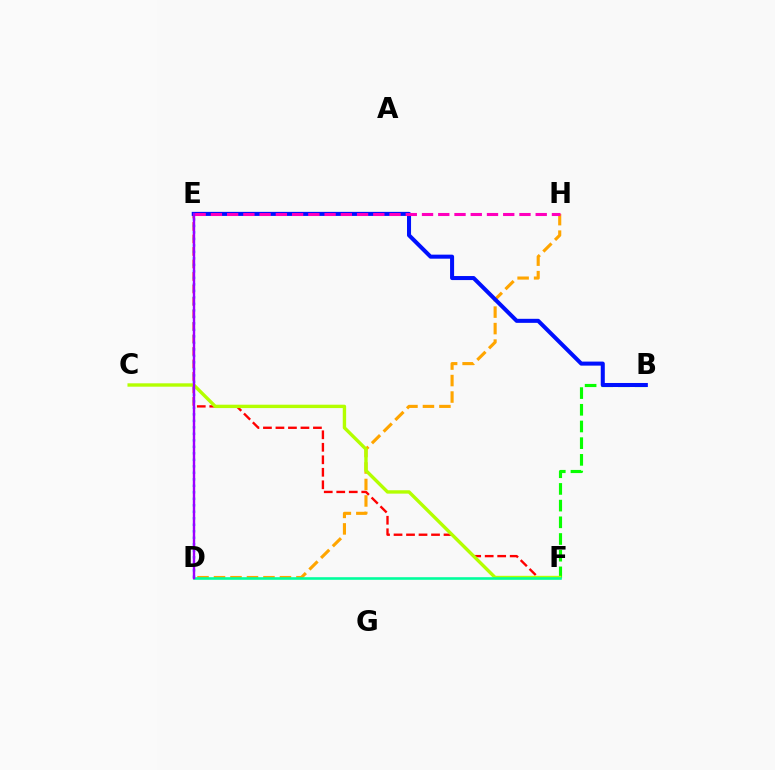{('E', 'F'): [{'color': '#ff0000', 'line_style': 'dashed', 'thickness': 1.7}], ('D', 'E'): [{'color': '#00b5ff', 'line_style': 'dotted', 'thickness': 1.77}, {'color': '#9b00ff', 'line_style': 'solid', 'thickness': 1.73}], ('D', 'H'): [{'color': '#ffa500', 'line_style': 'dashed', 'thickness': 2.24}], ('B', 'F'): [{'color': '#08ff00', 'line_style': 'dashed', 'thickness': 2.27}], ('C', 'F'): [{'color': '#b3ff00', 'line_style': 'solid', 'thickness': 2.43}], ('B', 'E'): [{'color': '#0010ff', 'line_style': 'solid', 'thickness': 2.91}], ('D', 'F'): [{'color': '#00ff9d', 'line_style': 'solid', 'thickness': 1.87}], ('E', 'H'): [{'color': '#ff00bd', 'line_style': 'dashed', 'thickness': 2.21}]}